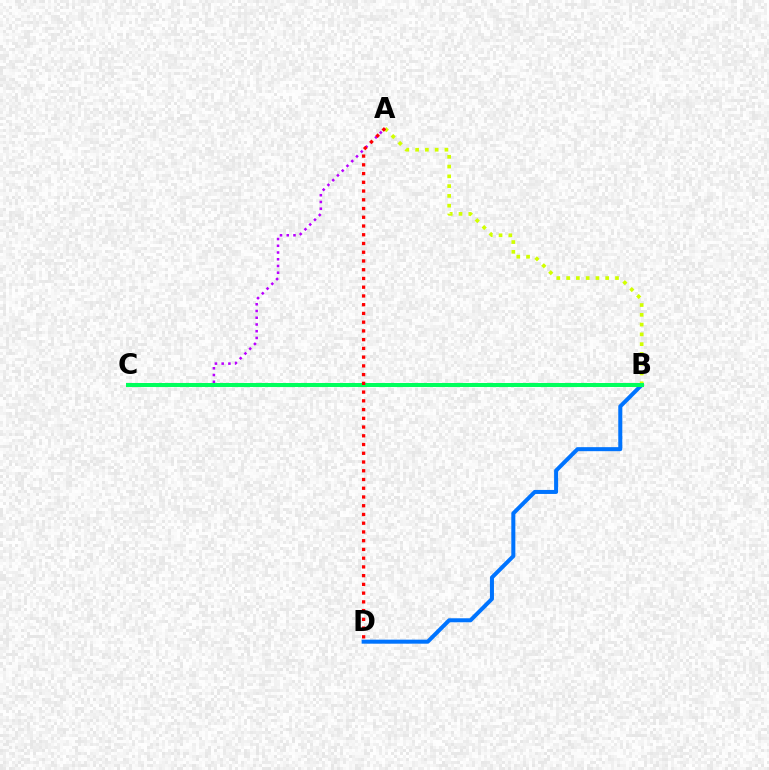{('B', 'D'): [{'color': '#0074ff', 'line_style': 'solid', 'thickness': 2.89}], ('A', 'B'): [{'color': '#d1ff00', 'line_style': 'dotted', 'thickness': 2.66}], ('A', 'C'): [{'color': '#b900ff', 'line_style': 'dotted', 'thickness': 1.83}], ('B', 'C'): [{'color': '#00ff5c', 'line_style': 'solid', 'thickness': 2.89}], ('A', 'D'): [{'color': '#ff0000', 'line_style': 'dotted', 'thickness': 2.37}]}